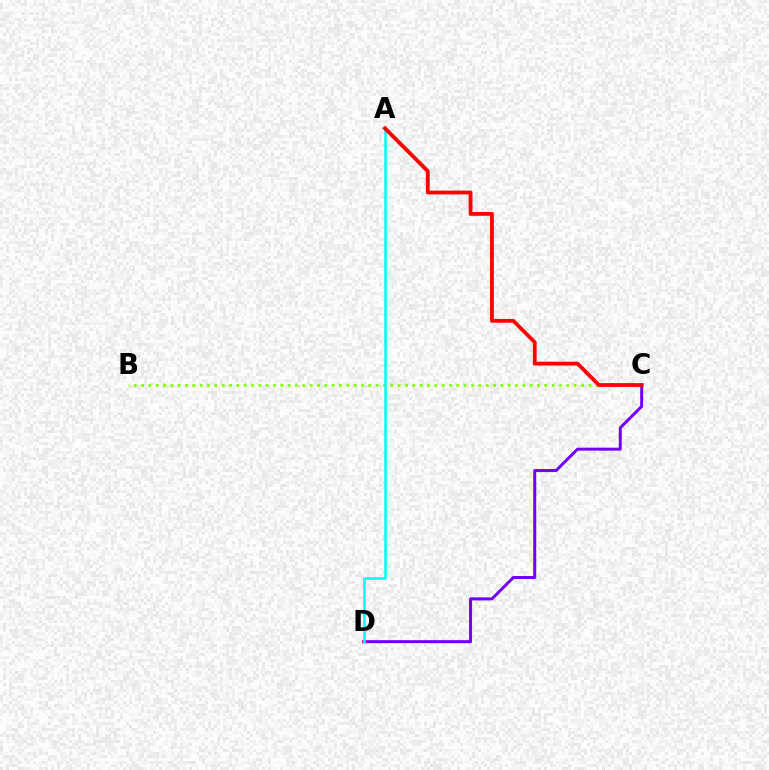{('B', 'C'): [{'color': '#84ff00', 'line_style': 'dotted', 'thickness': 1.99}], ('C', 'D'): [{'color': '#7200ff', 'line_style': 'solid', 'thickness': 2.15}], ('A', 'D'): [{'color': '#00fff6', 'line_style': 'solid', 'thickness': 1.82}], ('A', 'C'): [{'color': '#ff0000', 'line_style': 'solid', 'thickness': 2.74}]}